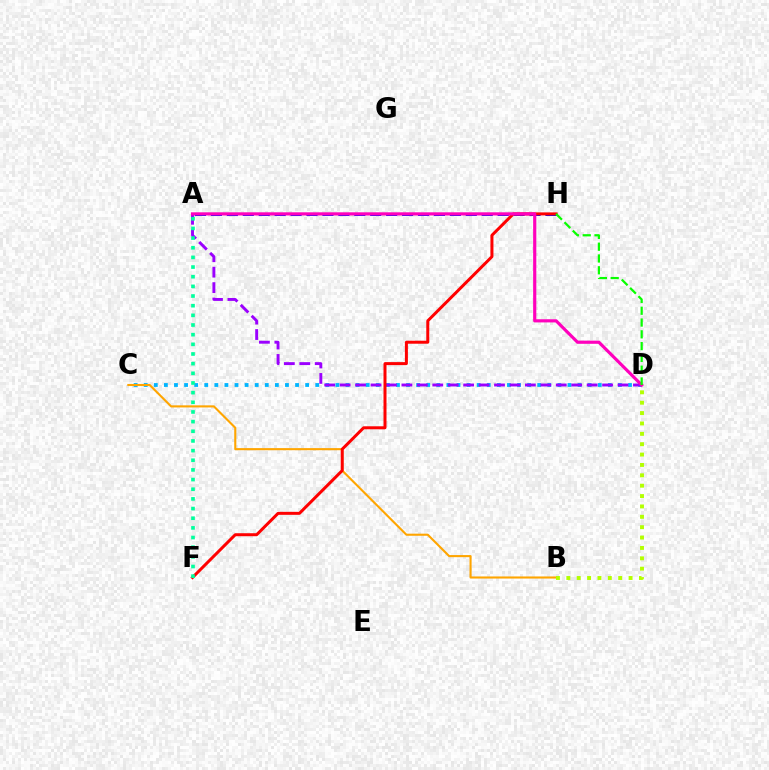{('C', 'D'): [{'color': '#00b5ff', 'line_style': 'dotted', 'thickness': 2.74}], ('A', 'D'): [{'color': '#9b00ff', 'line_style': 'dashed', 'thickness': 2.1}, {'color': '#ff00bd', 'line_style': 'solid', 'thickness': 2.28}], ('A', 'H'): [{'color': '#0010ff', 'line_style': 'dashed', 'thickness': 2.16}], ('B', 'C'): [{'color': '#ffa500', 'line_style': 'solid', 'thickness': 1.51}], ('F', 'H'): [{'color': '#ff0000', 'line_style': 'solid', 'thickness': 2.16}], ('A', 'F'): [{'color': '#00ff9d', 'line_style': 'dotted', 'thickness': 2.62}], ('D', 'H'): [{'color': '#08ff00', 'line_style': 'dashed', 'thickness': 1.6}], ('B', 'D'): [{'color': '#b3ff00', 'line_style': 'dotted', 'thickness': 2.82}]}